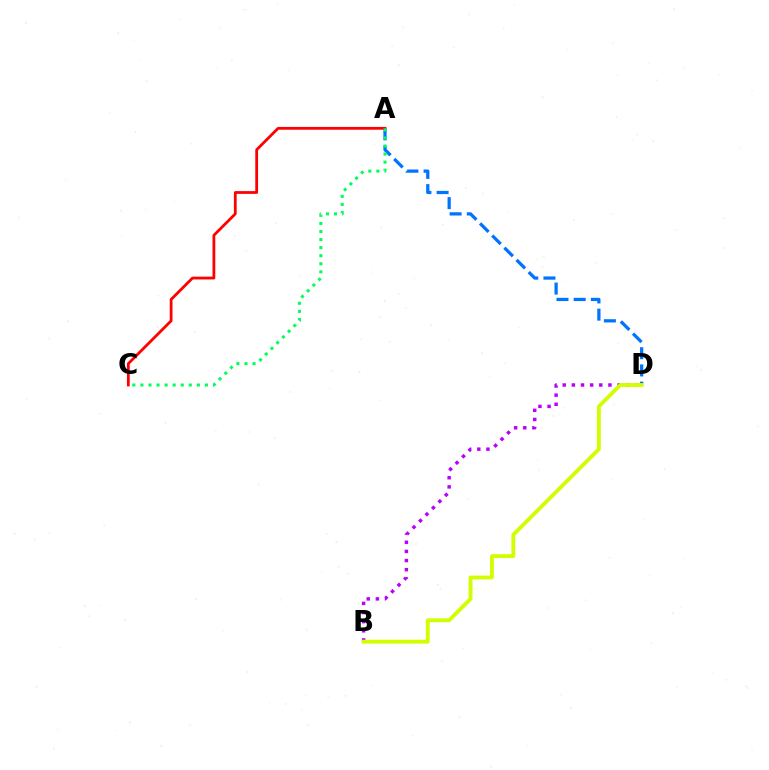{('B', 'D'): [{'color': '#b900ff', 'line_style': 'dotted', 'thickness': 2.48}, {'color': '#d1ff00', 'line_style': 'solid', 'thickness': 2.77}], ('A', 'D'): [{'color': '#0074ff', 'line_style': 'dashed', 'thickness': 2.34}], ('A', 'C'): [{'color': '#ff0000', 'line_style': 'solid', 'thickness': 2.0}, {'color': '#00ff5c', 'line_style': 'dotted', 'thickness': 2.19}]}